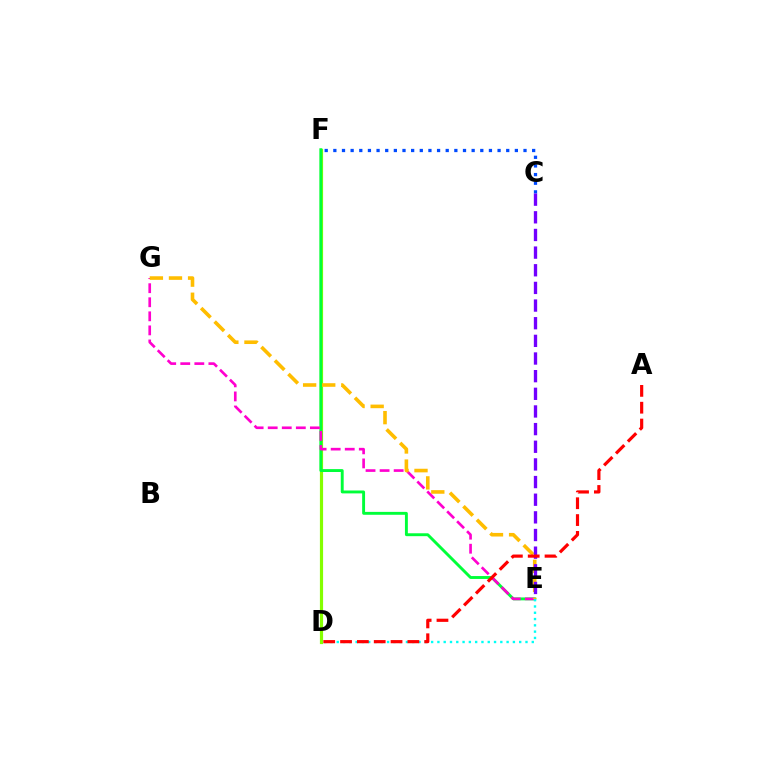{('D', 'F'): [{'color': '#84ff00', 'line_style': 'solid', 'thickness': 2.29}], ('E', 'F'): [{'color': '#00ff39', 'line_style': 'solid', 'thickness': 2.09}], ('C', 'F'): [{'color': '#004bff', 'line_style': 'dotted', 'thickness': 2.35}], ('E', 'G'): [{'color': '#ff00cf', 'line_style': 'dashed', 'thickness': 1.91}, {'color': '#ffbd00', 'line_style': 'dashed', 'thickness': 2.59}], ('D', 'E'): [{'color': '#00fff6', 'line_style': 'dotted', 'thickness': 1.71}], ('C', 'E'): [{'color': '#7200ff', 'line_style': 'dashed', 'thickness': 2.4}], ('A', 'D'): [{'color': '#ff0000', 'line_style': 'dashed', 'thickness': 2.29}]}